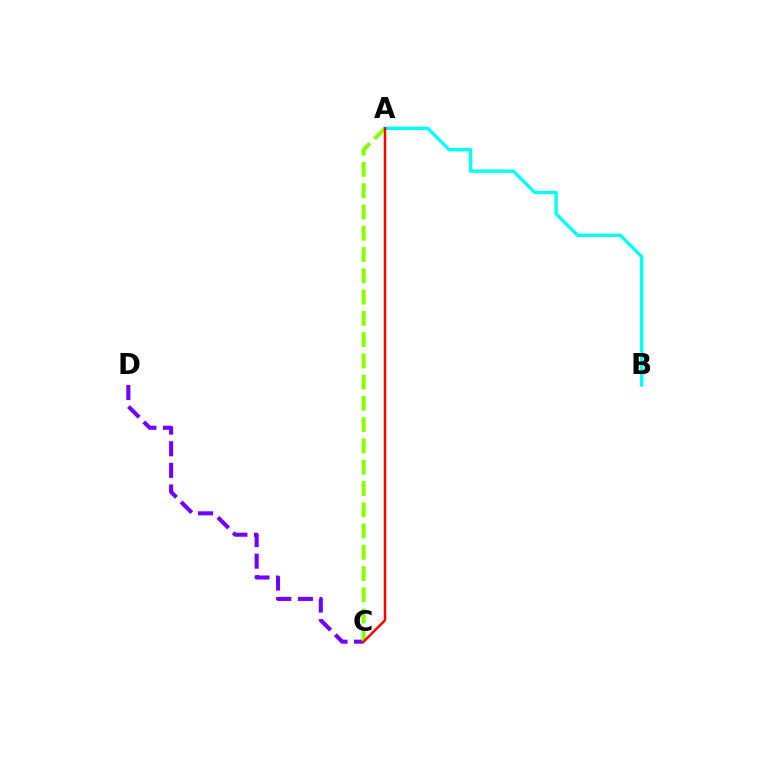{('A', 'B'): [{'color': '#00fff6', 'line_style': 'solid', 'thickness': 2.42}], ('C', 'D'): [{'color': '#7200ff', 'line_style': 'dashed', 'thickness': 2.94}], ('A', 'C'): [{'color': '#84ff00', 'line_style': 'dashed', 'thickness': 2.89}, {'color': '#ff0000', 'line_style': 'solid', 'thickness': 1.77}]}